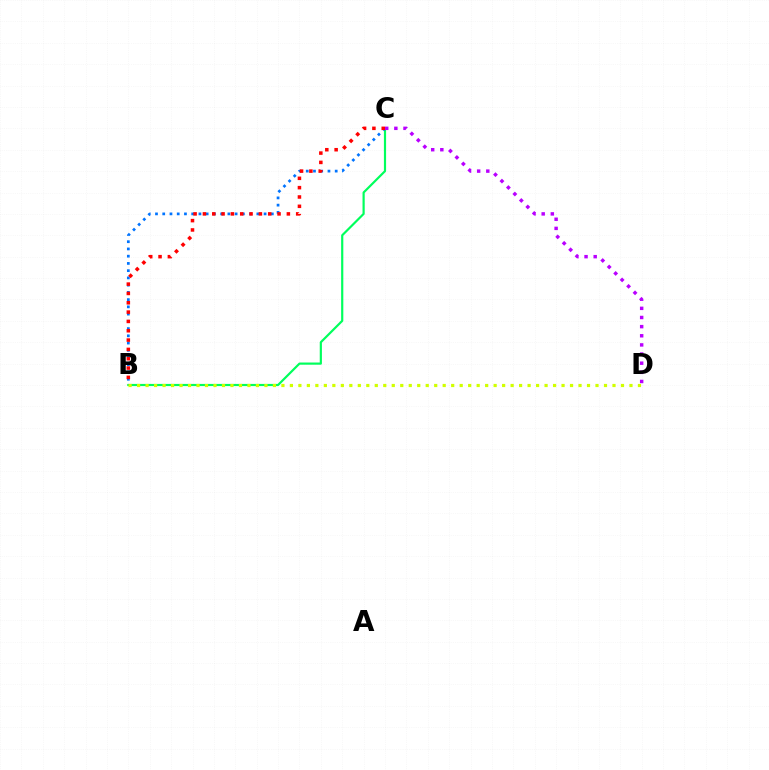{('B', 'C'): [{'color': '#00ff5c', 'line_style': 'solid', 'thickness': 1.57}, {'color': '#0074ff', 'line_style': 'dotted', 'thickness': 1.97}, {'color': '#ff0000', 'line_style': 'dotted', 'thickness': 2.53}], ('B', 'D'): [{'color': '#d1ff00', 'line_style': 'dotted', 'thickness': 2.31}], ('C', 'D'): [{'color': '#b900ff', 'line_style': 'dotted', 'thickness': 2.48}]}